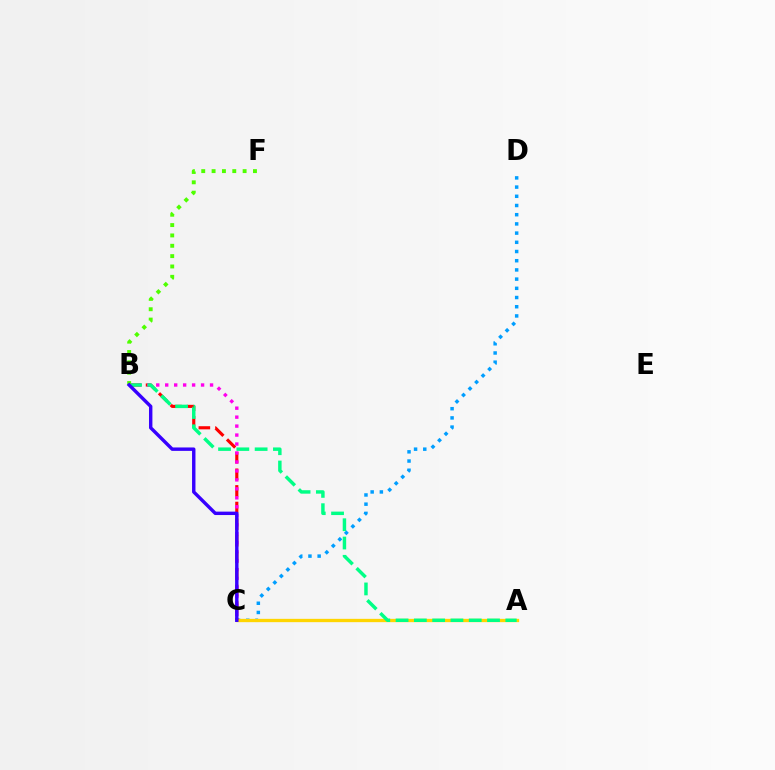{('C', 'D'): [{'color': '#009eff', 'line_style': 'dotted', 'thickness': 2.5}], ('A', 'C'): [{'color': '#ffd500', 'line_style': 'solid', 'thickness': 2.39}], ('B', 'C'): [{'color': '#ff0000', 'line_style': 'dashed', 'thickness': 2.26}, {'color': '#ff00ed', 'line_style': 'dotted', 'thickness': 2.44}, {'color': '#3700ff', 'line_style': 'solid', 'thickness': 2.46}], ('A', 'B'): [{'color': '#00ff86', 'line_style': 'dashed', 'thickness': 2.48}], ('B', 'F'): [{'color': '#4fff00', 'line_style': 'dotted', 'thickness': 2.81}]}